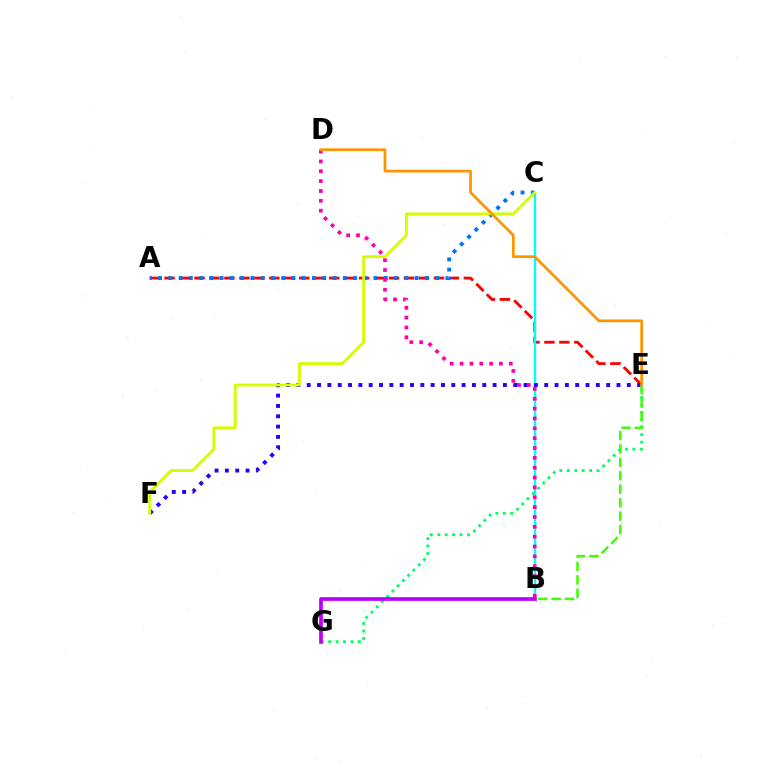{('A', 'E'): [{'color': '#ff0000', 'line_style': 'dashed', 'thickness': 2.03}], ('B', 'C'): [{'color': '#00fff6', 'line_style': 'solid', 'thickness': 1.69}], ('E', 'G'): [{'color': '#00ff5c', 'line_style': 'dotted', 'thickness': 2.02}], ('B', 'G'): [{'color': '#b900ff', 'line_style': 'solid', 'thickness': 2.67}], ('E', 'F'): [{'color': '#2500ff', 'line_style': 'dotted', 'thickness': 2.81}], ('B', 'E'): [{'color': '#3dff00', 'line_style': 'dashed', 'thickness': 1.83}], ('A', 'C'): [{'color': '#0074ff', 'line_style': 'dotted', 'thickness': 2.79}], ('B', 'D'): [{'color': '#ff00ac', 'line_style': 'dotted', 'thickness': 2.68}], ('C', 'F'): [{'color': '#d1ff00', 'line_style': 'solid', 'thickness': 2.03}], ('D', 'E'): [{'color': '#ff9400', 'line_style': 'solid', 'thickness': 1.97}]}